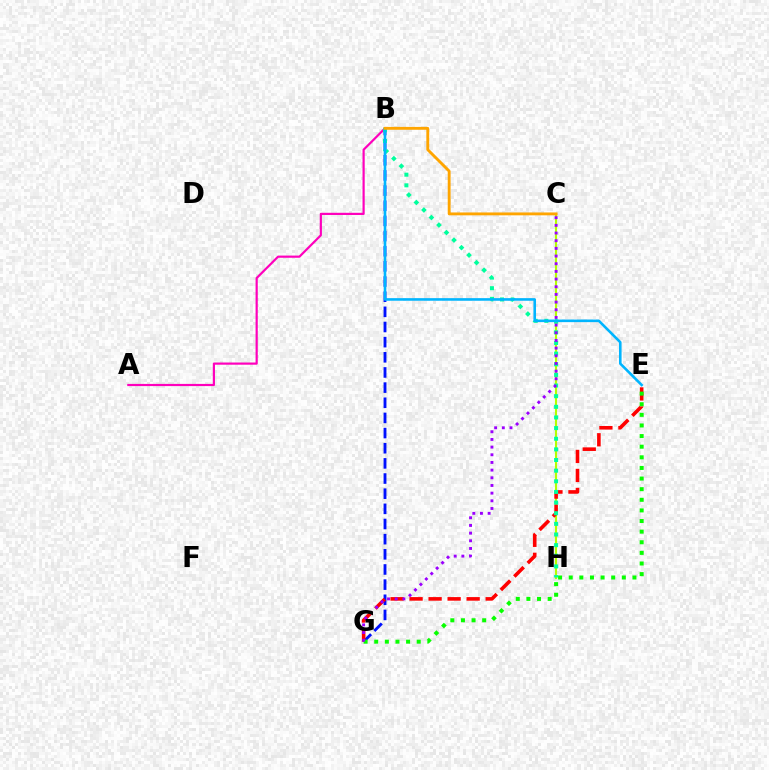{('C', 'H'): [{'color': '#b3ff00', 'line_style': 'solid', 'thickness': 1.51}], ('B', 'G'): [{'color': '#0010ff', 'line_style': 'dashed', 'thickness': 2.06}], ('E', 'G'): [{'color': '#ff0000', 'line_style': 'dashed', 'thickness': 2.58}, {'color': '#08ff00', 'line_style': 'dotted', 'thickness': 2.88}], ('A', 'B'): [{'color': '#ff00bd', 'line_style': 'solid', 'thickness': 1.58}], ('B', 'H'): [{'color': '#00ff9d', 'line_style': 'dotted', 'thickness': 2.89}], ('C', 'G'): [{'color': '#9b00ff', 'line_style': 'dotted', 'thickness': 2.08}], ('B', 'E'): [{'color': '#00b5ff', 'line_style': 'solid', 'thickness': 1.87}], ('B', 'C'): [{'color': '#ffa500', 'line_style': 'solid', 'thickness': 2.07}]}